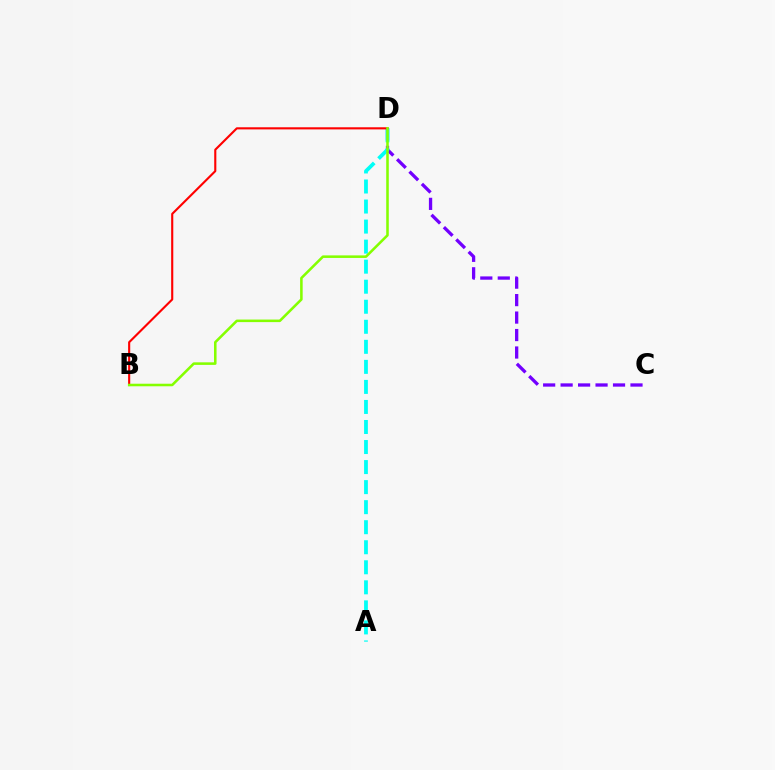{('C', 'D'): [{'color': '#7200ff', 'line_style': 'dashed', 'thickness': 2.37}], ('A', 'D'): [{'color': '#00fff6', 'line_style': 'dashed', 'thickness': 2.72}], ('B', 'D'): [{'color': '#ff0000', 'line_style': 'solid', 'thickness': 1.53}, {'color': '#84ff00', 'line_style': 'solid', 'thickness': 1.84}]}